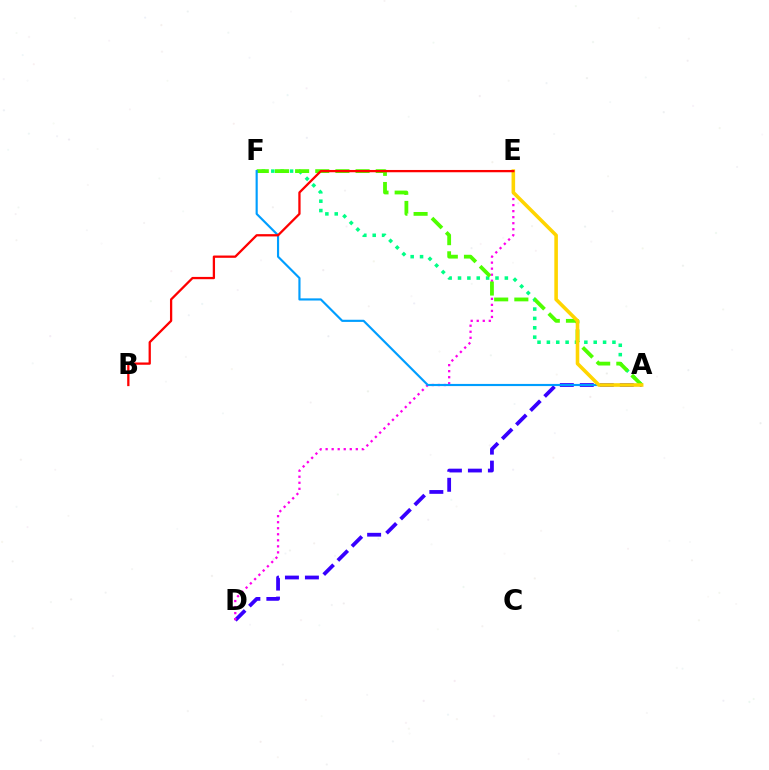{('A', 'F'): [{'color': '#00ff86', 'line_style': 'dotted', 'thickness': 2.54}, {'color': '#4fff00', 'line_style': 'dashed', 'thickness': 2.74}, {'color': '#009eff', 'line_style': 'solid', 'thickness': 1.55}], ('A', 'D'): [{'color': '#3700ff', 'line_style': 'dashed', 'thickness': 2.71}], ('D', 'E'): [{'color': '#ff00ed', 'line_style': 'dotted', 'thickness': 1.64}], ('A', 'E'): [{'color': '#ffd500', 'line_style': 'solid', 'thickness': 2.57}], ('B', 'E'): [{'color': '#ff0000', 'line_style': 'solid', 'thickness': 1.64}]}